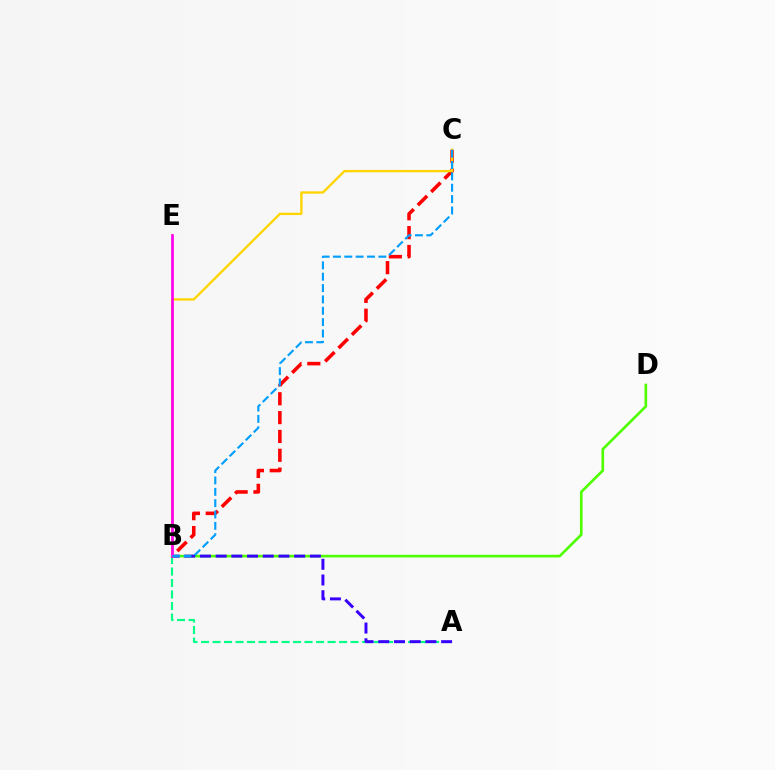{('B', 'C'): [{'color': '#ff0000', 'line_style': 'dashed', 'thickness': 2.56}, {'color': '#ffd500', 'line_style': 'solid', 'thickness': 1.68}, {'color': '#009eff', 'line_style': 'dashed', 'thickness': 1.54}], ('A', 'B'): [{'color': '#00ff86', 'line_style': 'dashed', 'thickness': 1.56}, {'color': '#3700ff', 'line_style': 'dashed', 'thickness': 2.13}], ('B', 'D'): [{'color': '#4fff00', 'line_style': 'solid', 'thickness': 1.91}], ('B', 'E'): [{'color': '#ff00ed', 'line_style': 'solid', 'thickness': 1.95}]}